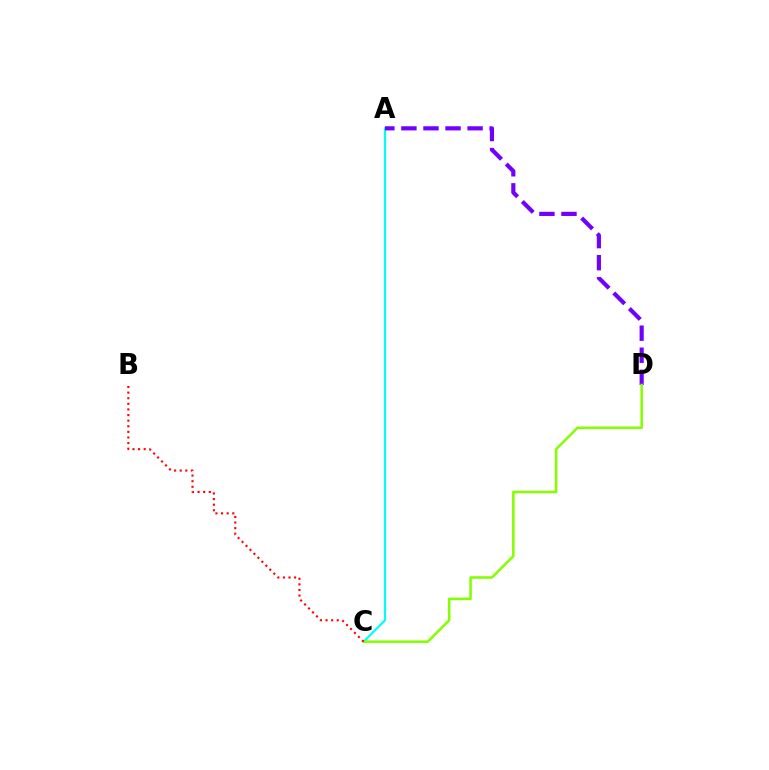{('A', 'C'): [{'color': '#00fff6', 'line_style': 'solid', 'thickness': 1.59}], ('A', 'D'): [{'color': '#7200ff', 'line_style': 'dashed', 'thickness': 3.0}], ('C', 'D'): [{'color': '#84ff00', 'line_style': 'solid', 'thickness': 1.83}], ('B', 'C'): [{'color': '#ff0000', 'line_style': 'dotted', 'thickness': 1.52}]}